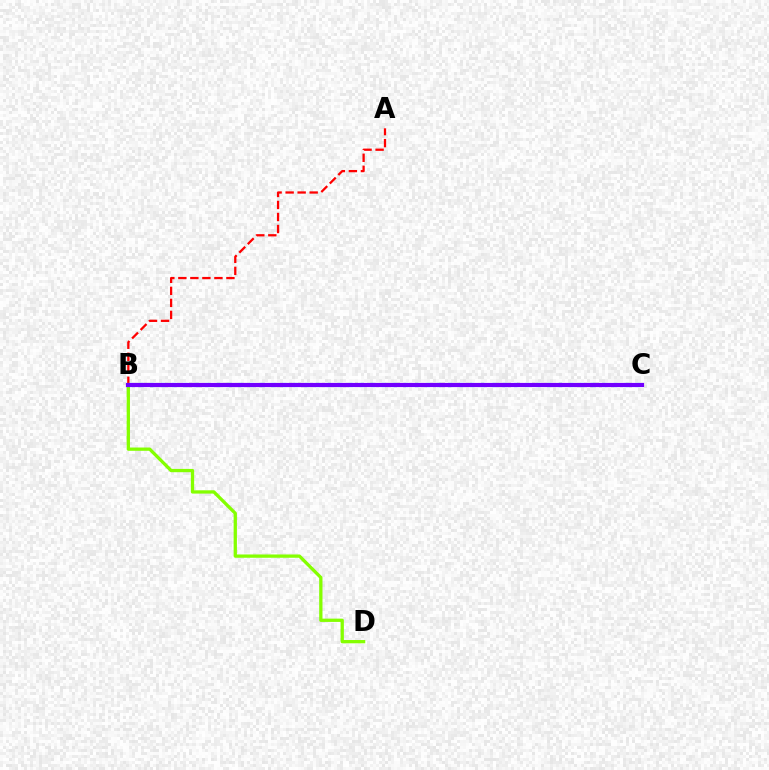{('B', 'D'): [{'color': '#84ff00', 'line_style': 'solid', 'thickness': 2.37}], ('A', 'B'): [{'color': '#ff0000', 'line_style': 'dashed', 'thickness': 1.63}], ('B', 'C'): [{'color': '#00fff6', 'line_style': 'dotted', 'thickness': 3.0}, {'color': '#7200ff', 'line_style': 'solid', 'thickness': 2.99}]}